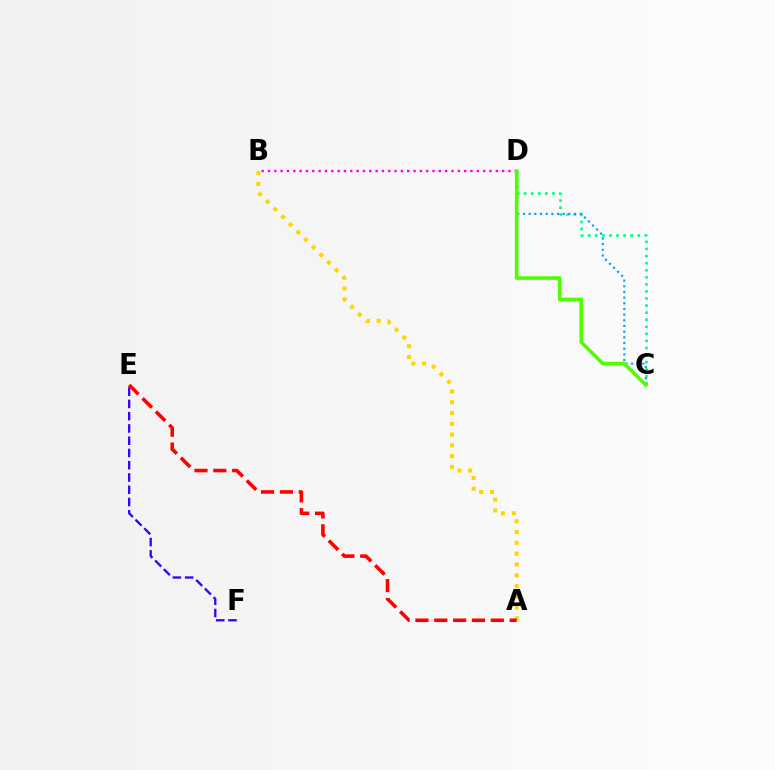{('C', 'D'): [{'color': '#00ff86', 'line_style': 'dotted', 'thickness': 1.92}, {'color': '#009eff', 'line_style': 'dotted', 'thickness': 1.54}, {'color': '#4fff00', 'line_style': 'solid', 'thickness': 2.59}], ('B', 'D'): [{'color': '#ff00ed', 'line_style': 'dotted', 'thickness': 1.72}], ('A', 'B'): [{'color': '#ffd500', 'line_style': 'dotted', 'thickness': 2.93}], ('E', 'F'): [{'color': '#3700ff', 'line_style': 'dashed', 'thickness': 1.67}], ('A', 'E'): [{'color': '#ff0000', 'line_style': 'dashed', 'thickness': 2.56}]}